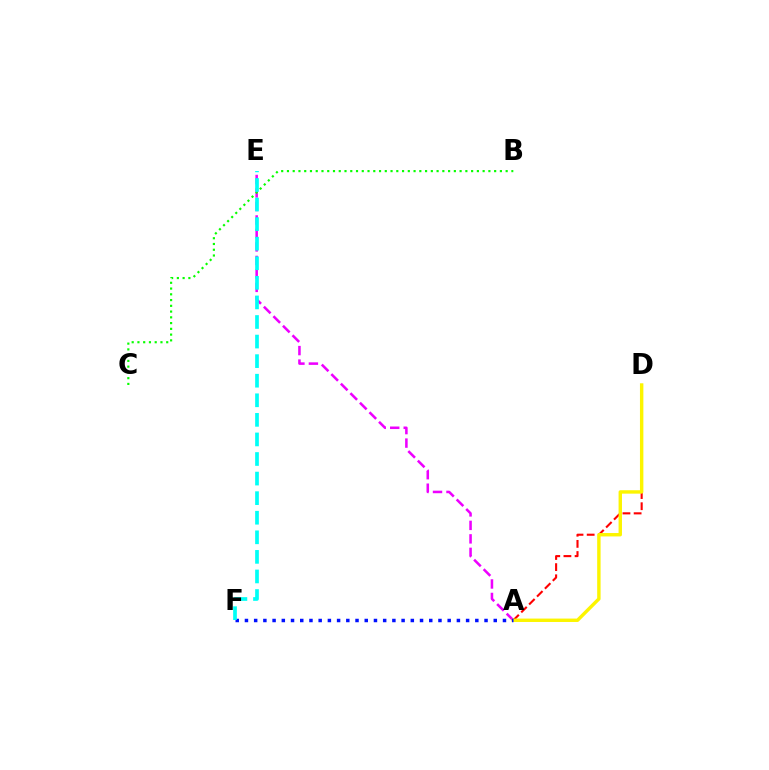{('A', 'E'): [{'color': '#ee00ff', 'line_style': 'dashed', 'thickness': 1.83}], ('A', 'D'): [{'color': '#ff0000', 'line_style': 'dashed', 'thickness': 1.52}, {'color': '#fcf500', 'line_style': 'solid', 'thickness': 2.45}], ('B', 'C'): [{'color': '#08ff00', 'line_style': 'dotted', 'thickness': 1.56}], ('A', 'F'): [{'color': '#0010ff', 'line_style': 'dotted', 'thickness': 2.5}], ('E', 'F'): [{'color': '#00fff6', 'line_style': 'dashed', 'thickness': 2.66}]}